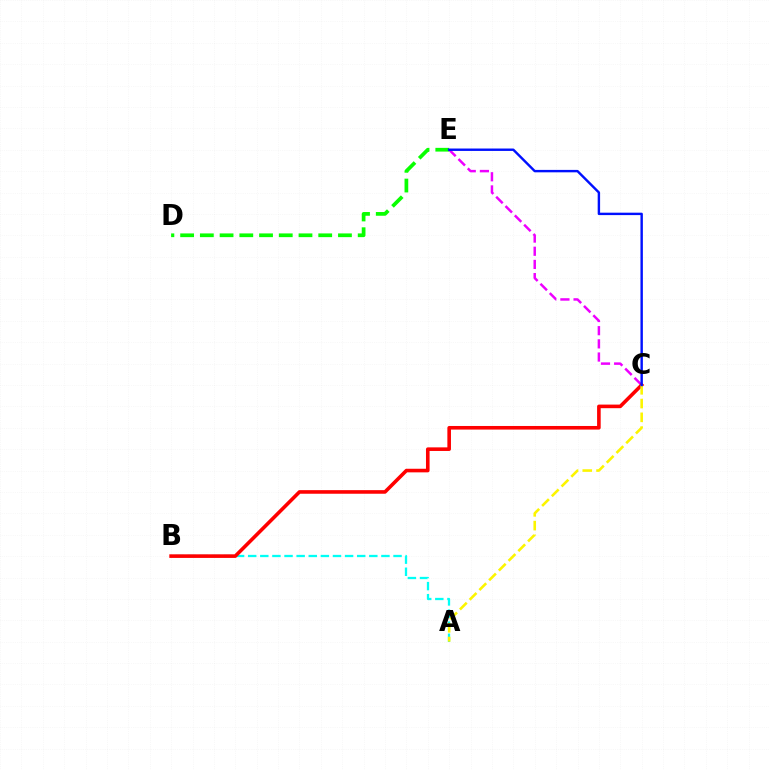{('C', 'E'): [{'color': '#ee00ff', 'line_style': 'dashed', 'thickness': 1.79}, {'color': '#0010ff', 'line_style': 'solid', 'thickness': 1.74}], ('A', 'B'): [{'color': '#00fff6', 'line_style': 'dashed', 'thickness': 1.65}], ('B', 'C'): [{'color': '#ff0000', 'line_style': 'solid', 'thickness': 2.59}], ('D', 'E'): [{'color': '#08ff00', 'line_style': 'dashed', 'thickness': 2.68}], ('A', 'C'): [{'color': '#fcf500', 'line_style': 'dashed', 'thickness': 1.87}]}